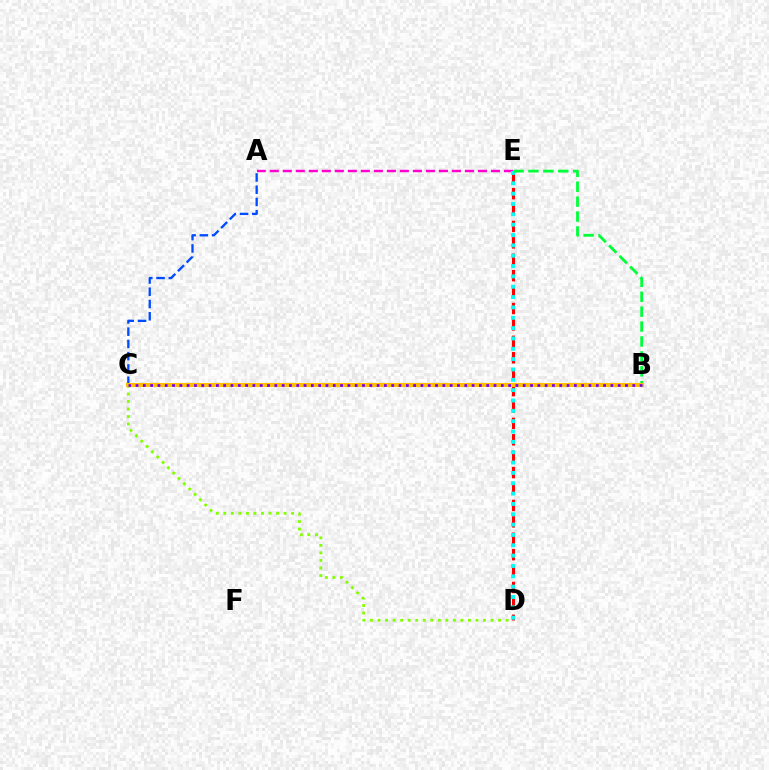{('D', 'E'): [{'color': '#ff0000', 'line_style': 'dashed', 'thickness': 2.23}, {'color': '#00fff6', 'line_style': 'dotted', 'thickness': 2.81}], ('A', 'C'): [{'color': '#004bff', 'line_style': 'dashed', 'thickness': 1.67}], ('A', 'E'): [{'color': '#ff00cf', 'line_style': 'dashed', 'thickness': 1.77}], ('B', 'E'): [{'color': '#00ff39', 'line_style': 'dashed', 'thickness': 2.03}], ('C', 'D'): [{'color': '#84ff00', 'line_style': 'dotted', 'thickness': 2.05}], ('B', 'C'): [{'color': '#ffbd00', 'line_style': 'solid', 'thickness': 2.92}, {'color': '#7200ff', 'line_style': 'dotted', 'thickness': 1.98}]}